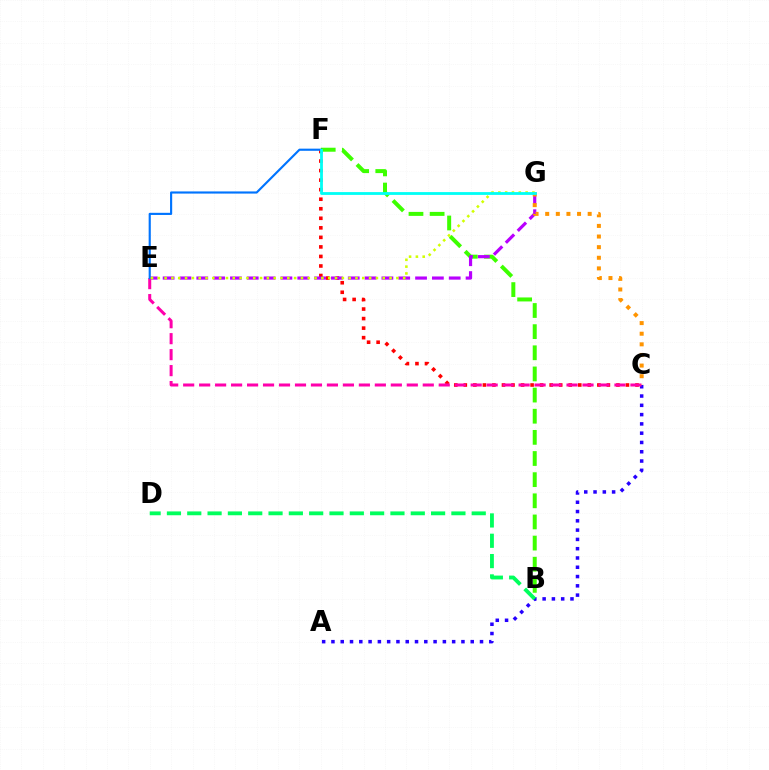{('C', 'F'): [{'color': '#ff0000', 'line_style': 'dotted', 'thickness': 2.59}], ('B', 'F'): [{'color': '#3dff00', 'line_style': 'dashed', 'thickness': 2.87}], ('A', 'C'): [{'color': '#2500ff', 'line_style': 'dotted', 'thickness': 2.52}], ('E', 'G'): [{'color': '#b900ff', 'line_style': 'dashed', 'thickness': 2.29}, {'color': '#d1ff00', 'line_style': 'dotted', 'thickness': 1.85}], ('C', 'E'): [{'color': '#ff00ac', 'line_style': 'dashed', 'thickness': 2.17}], ('C', 'G'): [{'color': '#ff9400', 'line_style': 'dotted', 'thickness': 2.89}], ('E', 'F'): [{'color': '#0074ff', 'line_style': 'solid', 'thickness': 1.54}], ('B', 'D'): [{'color': '#00ff5c', 'line_style': 'dashed', 'thickness': 2.76}], ('F', 'G'): [{'color': '#00fff6', 'line_style': 'solid', 'thickness': 2.02}]}